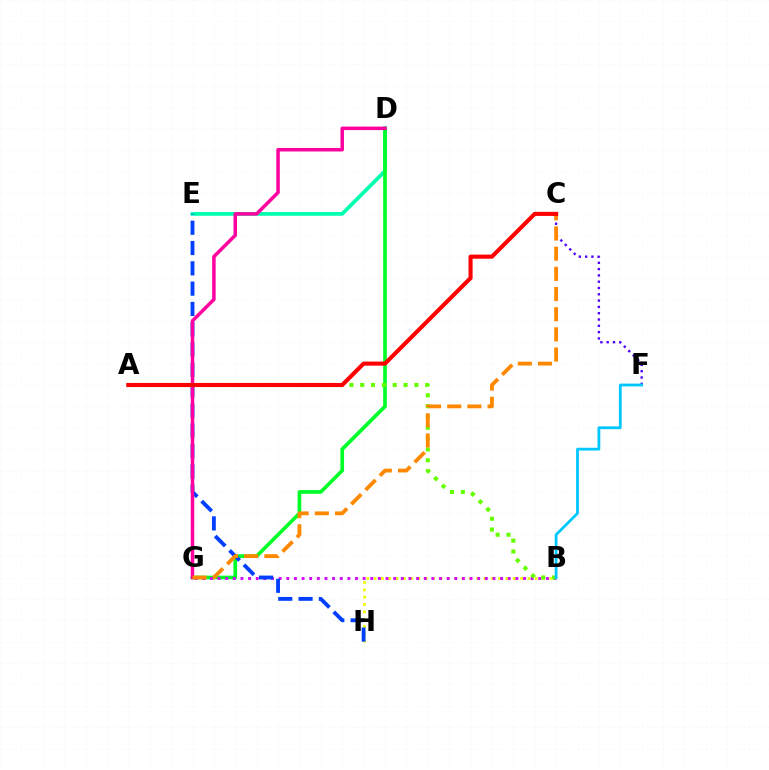{('B', 'H'): [{'color': '#eeff00', 'line_style': 'dotted', 'thickness': 1.99}], ('D', 'E'): [{'color': '#00ffaf', 'line_style': 'solid', 'thickness': 2.7}], ('D', 'G'): [{'color': '#00ff27', 'line_style': 'solid', 'thickness': 2.65}, {'color': '#ff00a0', 'line_style': 'solid', 'thickness': 2.52}], ('B', 'G'): [{'color': '#d600ff', 'line_style': 'dotted', 'thickness': 2.07}], ('E', 'H'): [{'color': '#003fff', 'line_style': 'dashed', 'thickness': 2.76}], ('C', 'F'): [{'color': '#4f00ff', 'line_style': 'dotted', 'thickness': 1.71}], ('A', 'B'): [{'color': '#66ff00', 'line_style': 'dotted', 'thickness': 2.94}], ('C', 'G'): [{'color': '#ff8800', 'line_style': 'dashed', 'thickness': 2.74}], ('A', 'C'): [{'color': '#ff0000', 'line_style': 'solid', 'thickness': 2.95}], ('B', 'F'): [{'color': '#00c7ff', 'line_style': 'solid', 'thickness': 2.02}]}